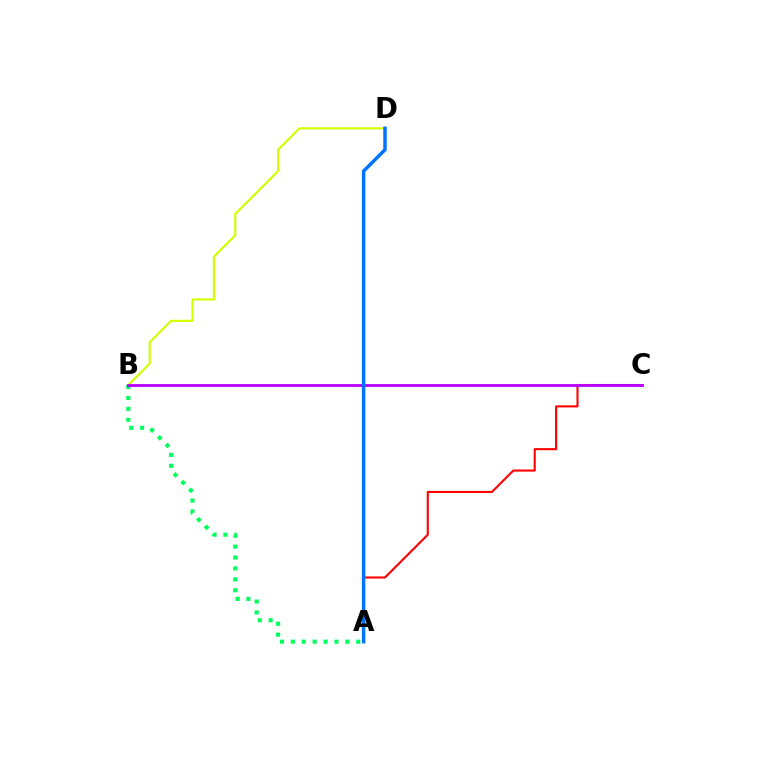{('A', 'C'): [{'color': '#ff0000', 'line_style': 'solid', 'thickness': 1.5}], ('A', 'B'): [{'color': '#00ff5c', 'line_style': 'dotted', 'thickness': 2.96}], ('B', 'D'): [{'color': '#d1ff00', 'line_style': 'solid', 'thickness': 1.54}], ('B', 'C'): [{'color': '#b900ff', 'line_style': 'solid', 'thickness': 2.04}], ('A', 'D'): [{'color': '#0074ff', 'line_style': 'solid', 'thickness': 2.5}]}